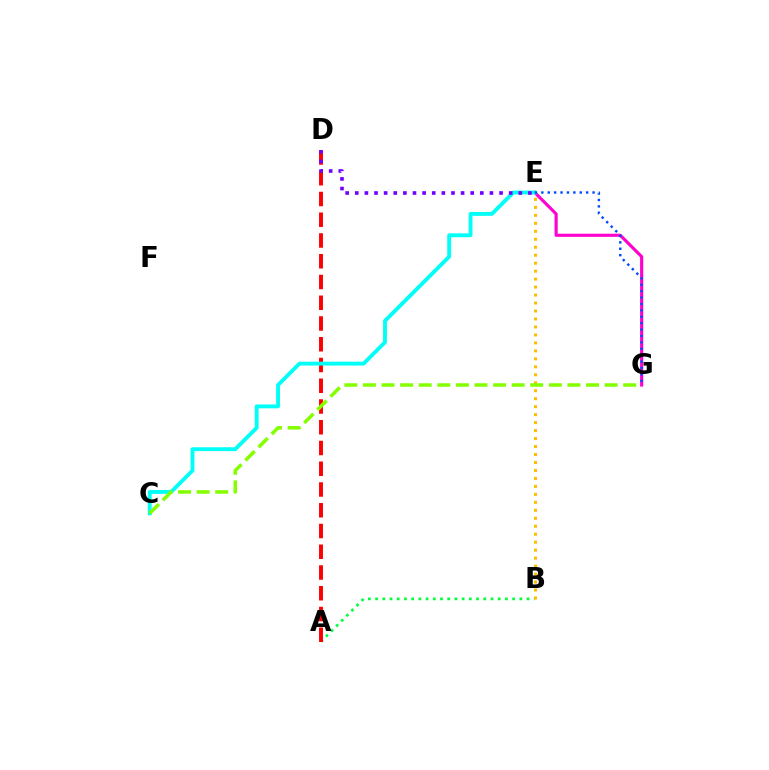{('A', 'B'): [{'color': '#00ff39', 'line_style': 'dotted', 'thickness': 1.96}], ('E', 'G'): [{'color': '#ff00cf', 'line_style': 'solid', 'thickness': 2.26}, {'color': '#004bff', 'line_style': 'dotted', 'thickness': 1.74}], ('B', 'E'): [{'color': '#ffbd00', 'line_style': 'dotted', 'thickness': 2.17}], ('A', 'D'): [{'color': '#ff0000', 'line_style': 'dashed', 'thickness': 2.82}], ('C', 'E'): [{'color': '#00fff6', 'line_style': 'solid', 'thickness': 2.78}], ('D', 'E'): [{'color': '#7200ff', 'line_style': 'dotted', 'thickness': 2.61}], ('C', 'G'): [{'color': '#84ff00', 'line_style': 'dashed', 'thickness': 2.53}]}